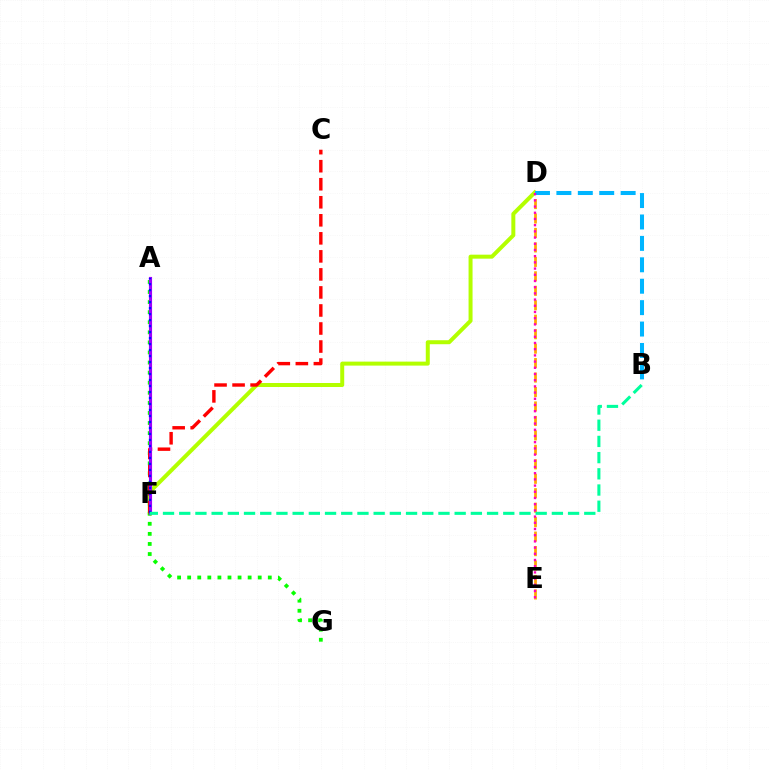{('D', 'F'): [{'color': '#b3ff00', 'line_style': 'solid', 'thickness': 2.87}], ('A', 'G'): [{'color': '#08ff00', 'line_style': 'dotted', 'thickness': 2.74}], ('C', 'F'): [{'color': '#ff0000', 'line_style': 'dashed', 'thickness': 2.45}], ('A', 'F'): [{'color': '#9b00ff', 'line_style': 'solid', 'thickness': 2.25}, {'color': '#0010ff', 'line_style': 'dotted', 'thickness': 1.63}], ('D', 'E'): [{'color': '#ffa500', 'line_style': 'dashed', 'thickness': 1.96}, {'color': '#ff00bd', 'line_style': 'dotted', 'thickness': 1.68}], ('B', 'D'): [{'color': '#00b5ff', 'line_style': 'dashed', 'thickness': 2.91}], ('B', 'F'): [{'color': '#00ff9d', 'line_style': 'dashed', 'thickness': 2.2}]}